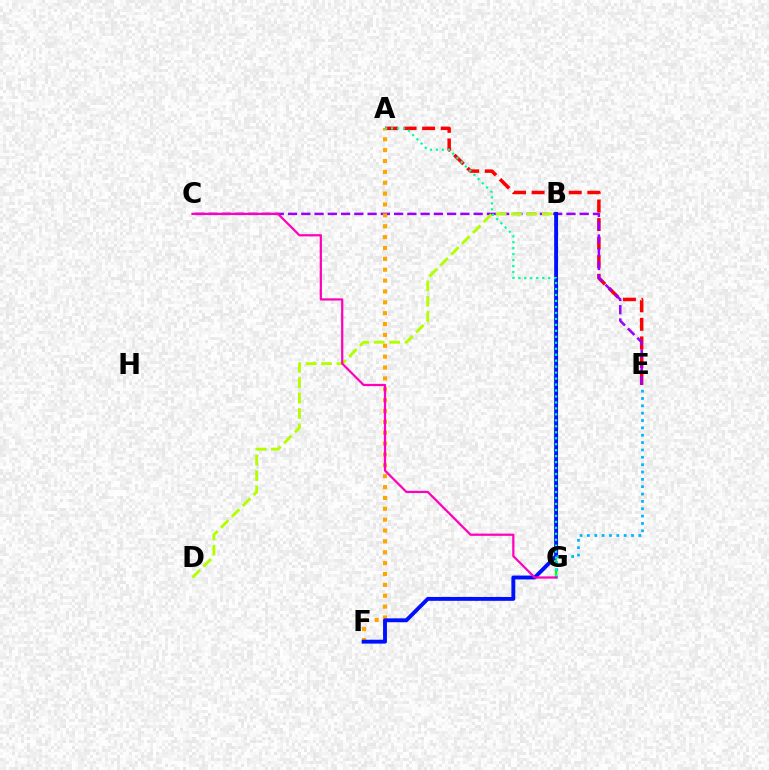{('B', 'G'): [{'color': '#08ff00', 'line_style': 'dashed', 'thickness': 1.74}], ('A', 'E'): [{'color': '#ff0000', 'line_style': 'dashed', 'thickness': 2.52}], ('C', 'E'): [{'color': '#9b00ff', 'line_style': 'dashed', 'thickness': 1.8}], ('A', 'F'): [{'color': '#ffa500', 'line_style': 'dotted', 'thickness': 2.95}], ('B', 'F'): [{'color': '#0010ff', 'line_style': 'solid', 'thickness': 2.8}], ('E', 'G'): [{'color': '#00b5ff', 'line_style': 'dotted', 'thickness': 2.0}], ('B', 'D'): [{'color': '#b3ff00', 'line_style': 'dashed', 'thickness': 2.09}], ('A', 'G'): [{'color': '#00ff9d', 'line_style': 'dotted', 'thickness': 1.62}], ('C', 'G'): [{'color': '#ff00bd', 'line_style': 'solid', 'thickness': 1.6}]}